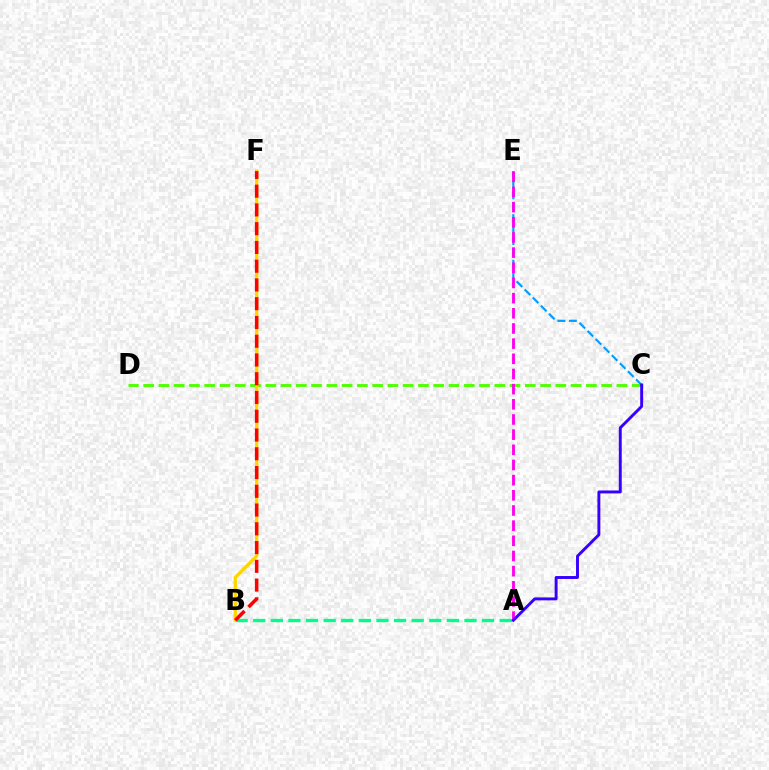{('C', 'D'): [{'color': '#4fff00', 'line_style': 'dashed', 'thickness': 2.07}], ('A', 'B'): [{'color': '#00ff86', 'line_style': 'dashed', 'thickness': 2.39}], ('B', 'F'): [{'color': '#ffd500', 'line_style': 'solid', 'thickness': 2.41}, {'color': '#ff0000', 'line_style': 'dashed', 'thickness': 2.55}], ('C', 'E'): [{'color': '#009eff', 'line_style': 'dashed', 'thickness': 1.55}], ('A', 'E'): [{'color': '#ff00ed', 'line_style': 'dashed', 'thickness': 2.06}], ('A', 'C'): [{'color': '#3700ff', 'line_style': 'solid', 'thickness': 2.11}]}